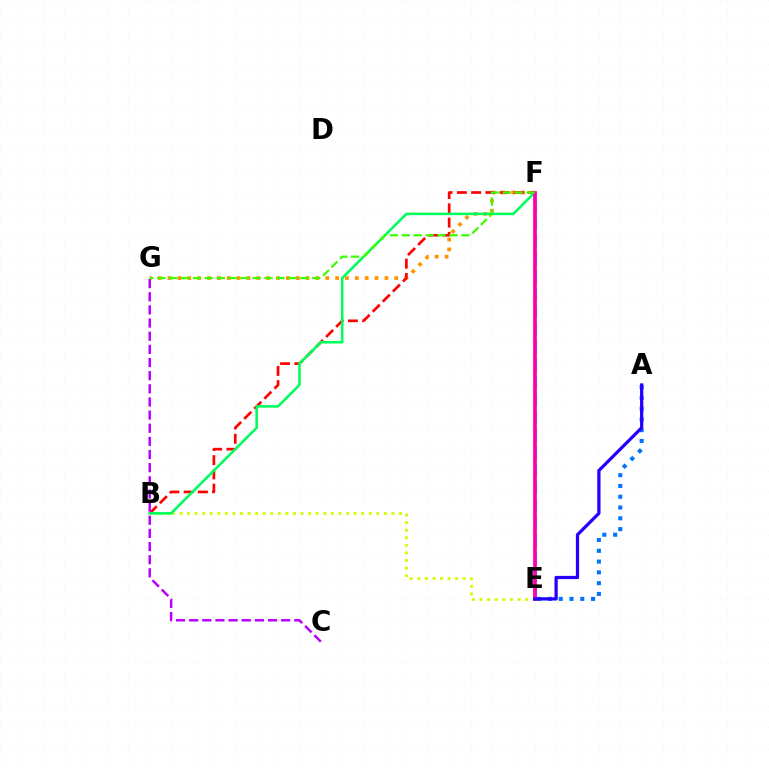{('B', 'E'): [{'color': '#d1ff00', 'line_style': 'dotted', 'thickness': 2.06}], ('A', 'E'): [{'color': '#0074ff', 'line_style': 'dotted', 'thickness': 2.93}, {'color': '#2500ff', 'line_style': 'solid', 'thickness': 2.34}], ('F', 'G'): [{'color': '#ff9400', 'line_style': 'dotted', 'thickness': 2.68}, {'color': '#3dff00', 'line_style': 'dashed', 'thickness': 1.62}], ('B', 'F'): [{'color': '#ff0000', 'line_style': 'dashed', 'thickness': 1.94}, {'color': '#00ff5c', 'line_style': 'solid', 'thickness': 1.85}], ('E', 'F'): [{'color': '#00fff6', 'line_style': 'dashed', 'thickness': 2.39}, {'color': '#ff00ac', 'line_style': 'solid', 'thickness': 2.69}], ('C', 'G'): [{'color': '#b900ff', 'line_style': 'dashed', 'thickness': 1.79}]}